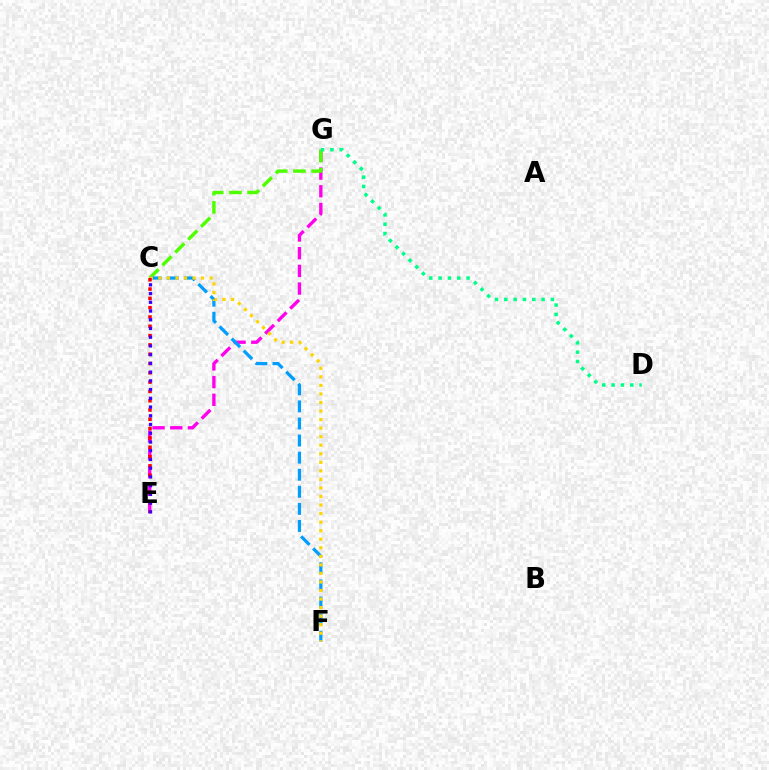{('E', 'G'): [{'color': '#ff00ed', 'line_style': 'dashed', 'thickness': 2.4}], ('C', 'G'): [{'color': '#4fff00', 'line_style': 'dashed', 'thickness': 2.47}], ('C', 'F'): [{'color': '#009eff', 'line_style': 'dashed', 'thickness': 2.32}, {'color': '#ffd500', 'line_style': 'dotted', 'thickness': 2.32}], ('D', 'G'): [{'color': '#00ff86', 'line_style': 'dotted', 'thickness': 2.53}], ('C', 'E'): [{'color': '#ff0000', 'line_style': 'dotted', 'thickness': 2.53}, {'color': '#3700ff', 'line_style': 'dotted', 'thickness': 2.37}]}